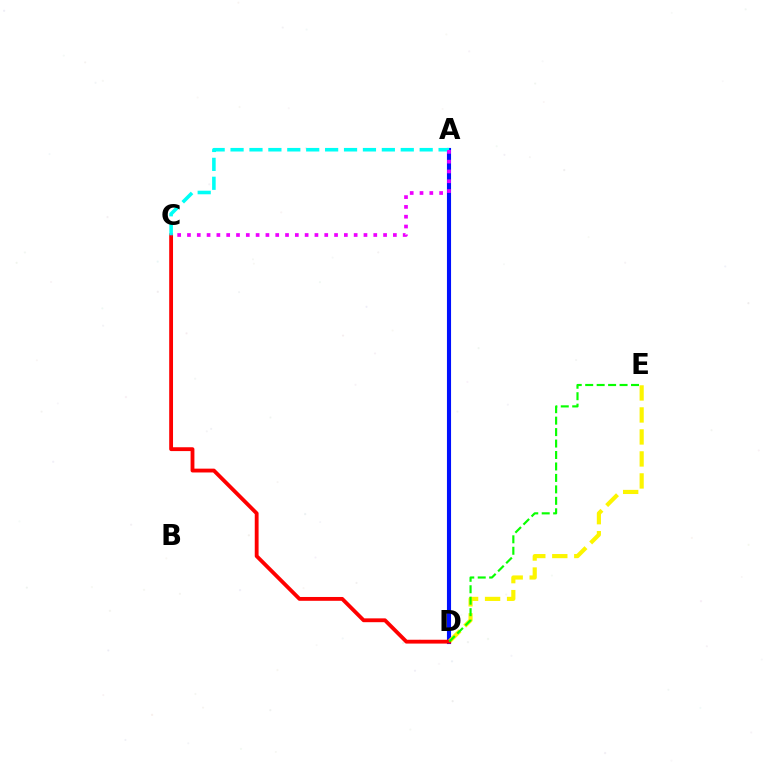{('A', 'D'): [{'color': '#0010ff', 'line_style': 'solid', 'thickness': 2.95}], ('D', 'E'): [{'color': '#fcf500', 'line_style': 'dashed', 'thickness': 2.99}, {'color': '#08ff00', 'line_style': 'dashed', 'thickness': 1.56}], ('C', 'D'): [{'color': '#ff0000', 'line_style': 'solid', 'thickness': 2.76}], ('A', 'C'): [{'color': '#00fff6', 'line_style': 'dashed', 'thickness': 2.57}, {'color': '#ee00ff', 'line_style': 'dotted', 'thickness': 2.66}]}